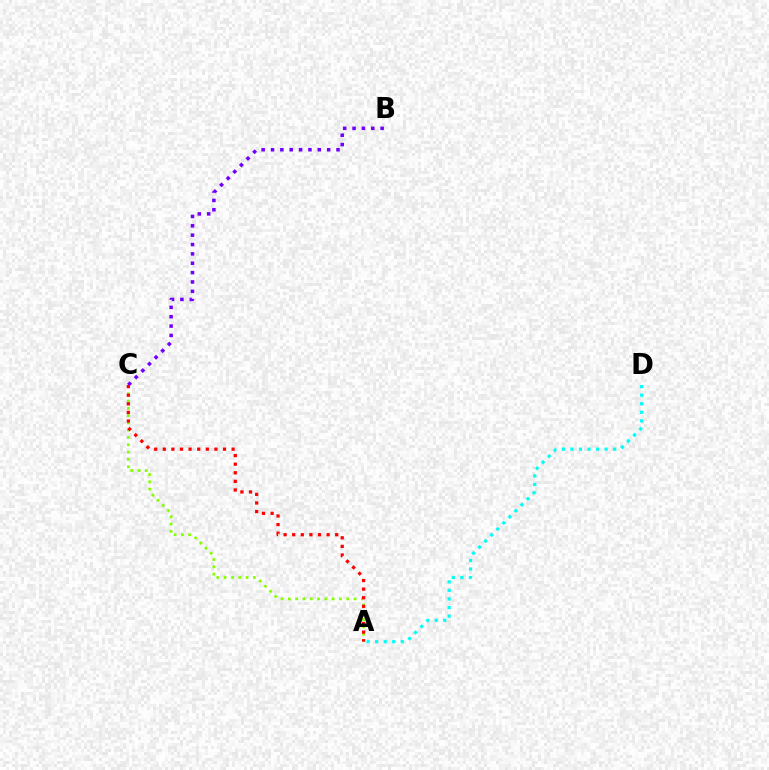{('B', 'C'): [{'color': '#7200ff', 'line_style': 'dotted', 'thickness': 2.54}], ('A', 'C'): [{'color': '#84ff00', 'line_style': 'dotted', 'thickness': 1.98}, {'color': '#ff0000', 'line_style': 'dotted', 'thickness': 2.34}], ('A', 'D'): [{'color': '#00fff6', 'line_style': 'dotted', 'thickness': 2.32}]}